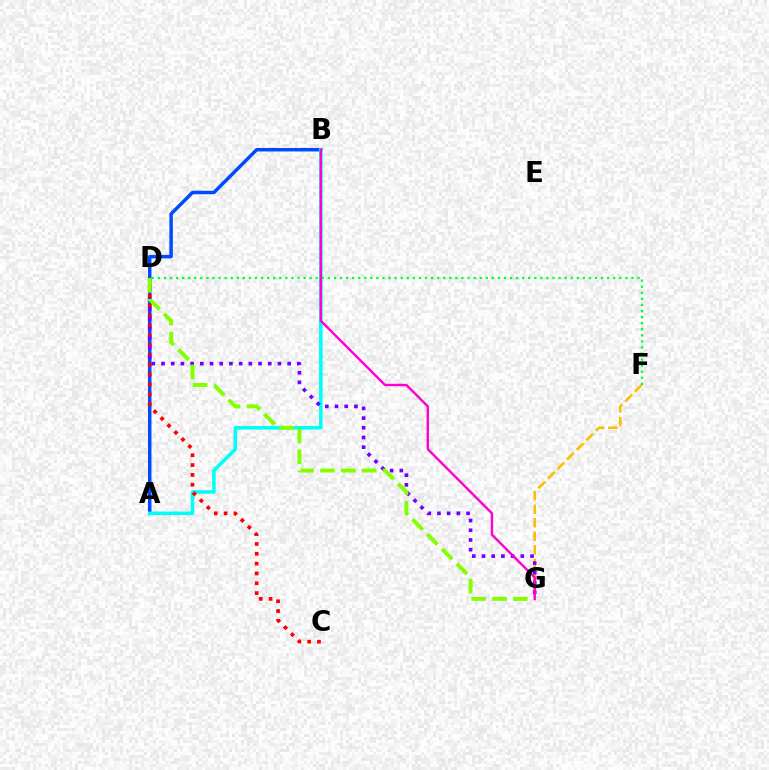{('A', 'B'): [{'color': '#004bff', 'line_style': 'solid', 'thickness': 2.51}, {'color': '#00fff6', 'line_style': 'solid', 'thickness': 2.56}], ('C', 'D'): [{'color': '#ff0000', 'line_style': 'dotted', 'thickness': 2.67}], ('F', 'G'): [{'color': '#ffbd00', 'line_style': 'dashed', 'thickness': 1.84}], ('D', 'G'): [{'color': '#7200ff', 'line_style': 'dotted', 'thickness': 2.64}, {'color': '#84ff00', 'line_style': 'dashed', 'thickness': 2.83}], ('D', 'F'): [{'color': '#00ff39', 'line_style': 'dotted', 'thickness': 1.65}], ('B', 'G'): [{'color': '#ff00cf', 'line_style': 'solid', 'thickness': 1.73}]}